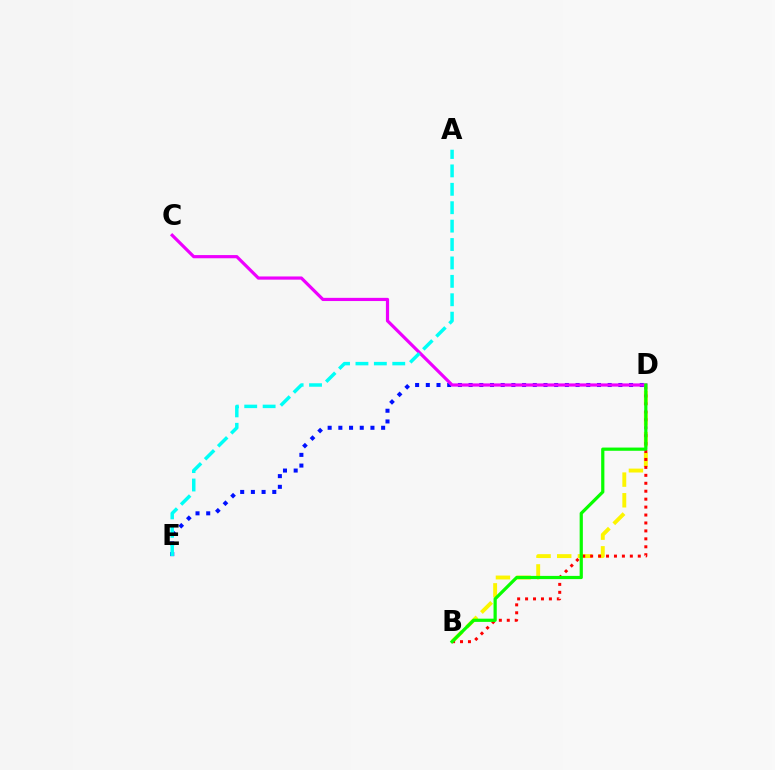{('B', 'D'): [{'color': '#fcf500', 'line_style': 'dashed', 'thickness': 2.81}, {'color': '#ff0000', 'line_style': 'dotted', 'thickness': 2.16}, {'color': '#08ff00', 'line_style': 'solid', 'thickness': 2.31}], ('D', 'E'): [{'color': '#0010ff', 'line_style': 'dotted', 'thickness': 2.91}], ('C', 'D'): [{'color': '#ee00ff', 'line_style': 'solid', 'thickness': 2.3}], ('A', 'E'): [{'color': '#00fff6', 'line_style': 'dashed', 'thickness': 2.5}]}